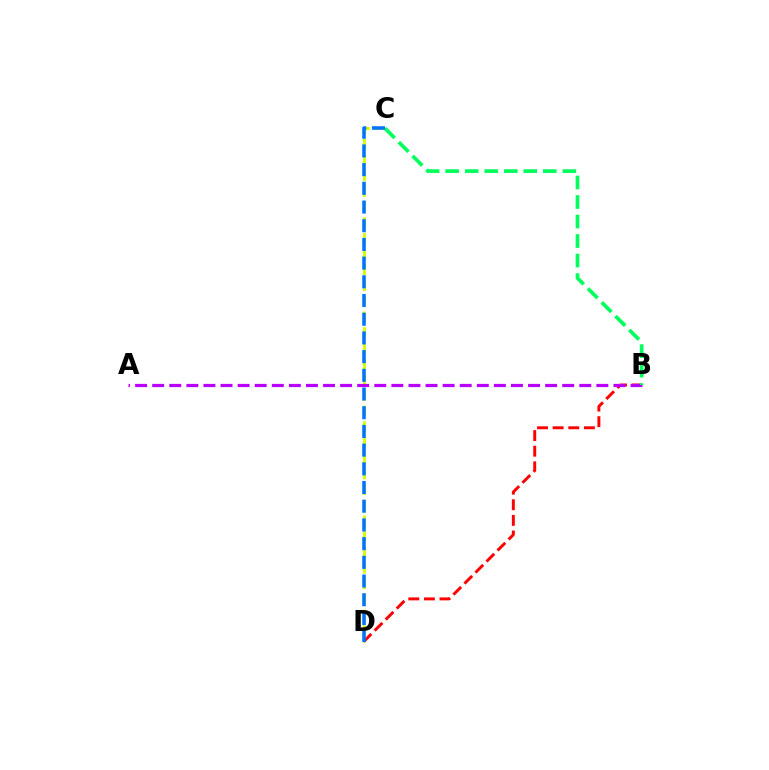{('C', 'D'): [{'color': '#d1ff00', 'line_style': 'dashed', 'thickness': 2.13}, {'color': '#0074ff', 'line_style': 'dashed', 'thickness': 2.54}], ('B', 'D'): [{'color': '#ff0000', 'line_style': 'dashed', 'thickness': 2.12}], ('A', 'B'): [{'color': '#b900ff', 'line_style': 'dashed', 'thickness': 2.32}], ('B', 'C'): [{'color': '#00ff5c', 'line_style': 'dashed', 'thickness': 2.65}]}